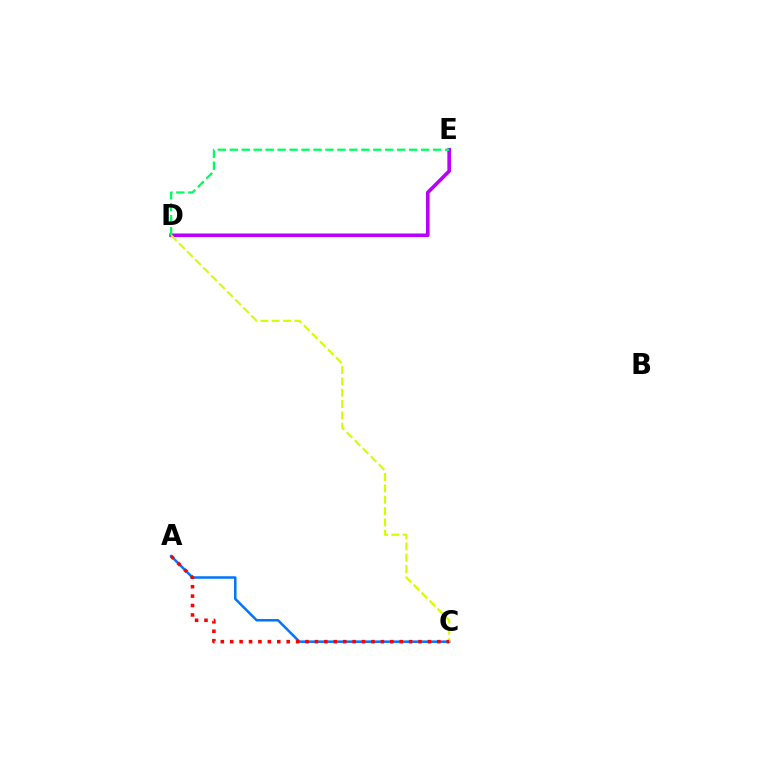{('A', 'C'): [{'color': '#0074ff', 'line_style': 'solid', 'thickness': 1.79}, {'color': '#ff0000', 'line_style': 'dotted', 'thickness': 2.56}], ('D', 'E'): [{'color': '#b900ff', 'line_style': 'solid', 'thickness': 2.6}, {'color': '#00ff5c', 'line_style': 'dashed', 'thickness': 1.62}], ('C', 'D'): [{'color': '#d1ff00', 'line_style': 'dashed', 'thickness': 1.54}]}